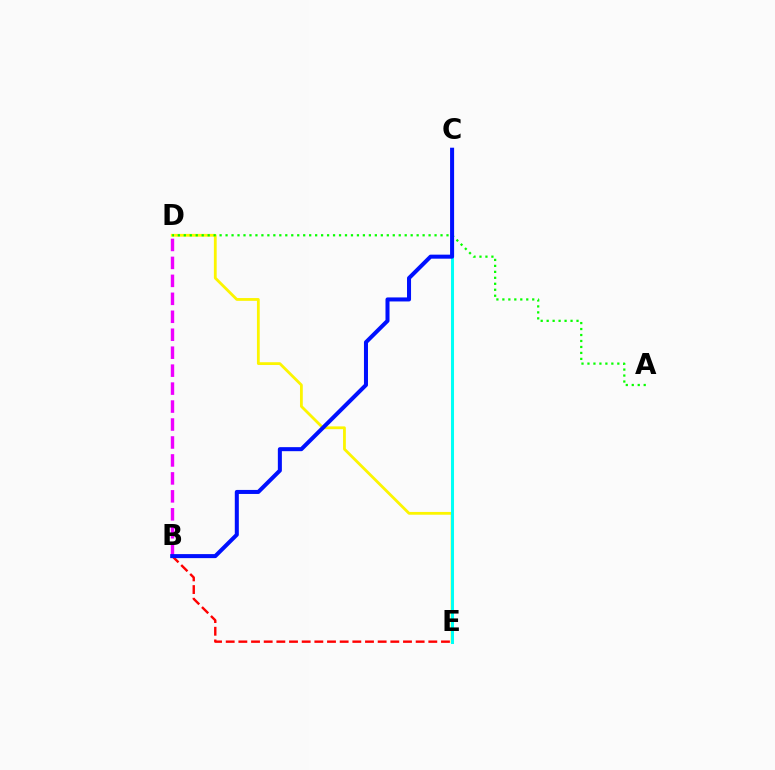{('B', 'E'): [{'color': '#ff0000', 'line_style': 'dashed', 'thickness': 1.72}], ('D', 'E'): [{'color': '#fcf500', 'line_style': 'solid', 'thickness': 2.01}], ('A', 'D'): [{'color': '#08ff00', 'line_style': 'dotted', 'thickness': 1.62}], ('C', 'E'): [{'color': '#00fff6', 'line_style': 'solid', 'thickness': 2.18}], ('B', 'D'): [{'color': '#ee00ff', 'line_style': 'dashed', 'thickness': 2.44}], ('B', 'C'): [{'color': '#0010ff', 'line_style': 'solid', 'thickness': 2.9}]}